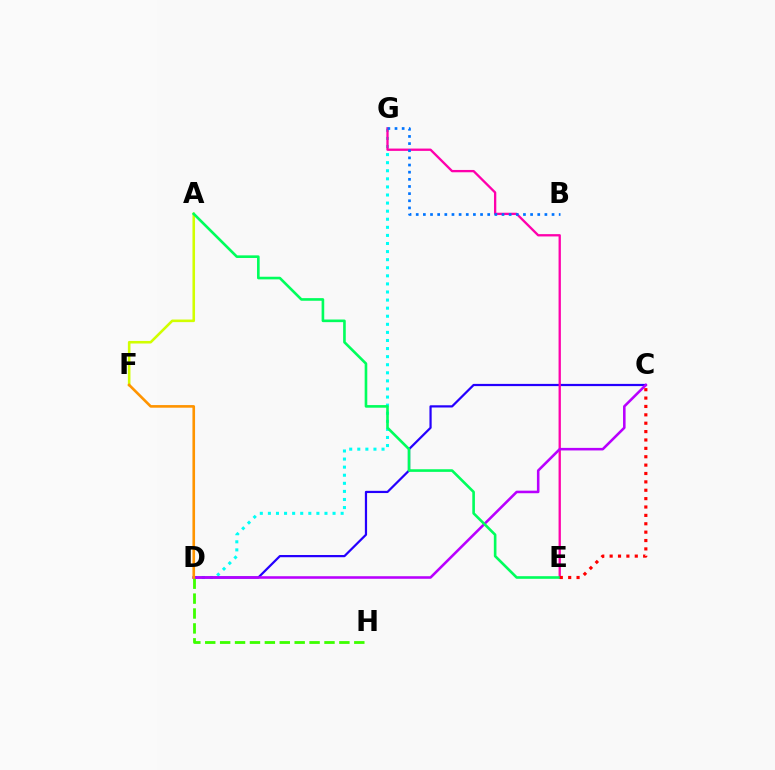{('D', 'G'): [{'color': '#00fff6', 'line_style': 'dotted', 'thickness': 2.2}], ('C', 'D'): [{'color': '#2500ff', 'line_style': 'solid', 'thickness': 1.6}, {'color': '#b900ff', 'line_style': 'solid', 'thickness': 1.84}], ('A', 'F'): [{'color': '#d1ff00', 'line_style': 'solid', 'thickness': 1.86}], ('E', 'G'): [{'color': '#ff00ac', 'line_style': 'solid', 'thickness': 1.67}], ('D', 'H'): [{'color': '#3dff00', 'line_style': 'dashed', 'thickness': 2.03}], ('B', 'G'): [{'color': '#0074ff', 'line_style': 'dotted', 'thickness': 1.94}], ('A', 'E'): [{'color': '#00ff5c', 'line_style': 'solid', 'thickness': 1.89}], ('D', 'F'): [{'color': '#ff9400', 'line_style': 'solid', 'thickness': 1.89}], ('C', 'E'): [{'color': '#ff0000', 'line_style': 'dotted', 'thickness': 2.28}]}